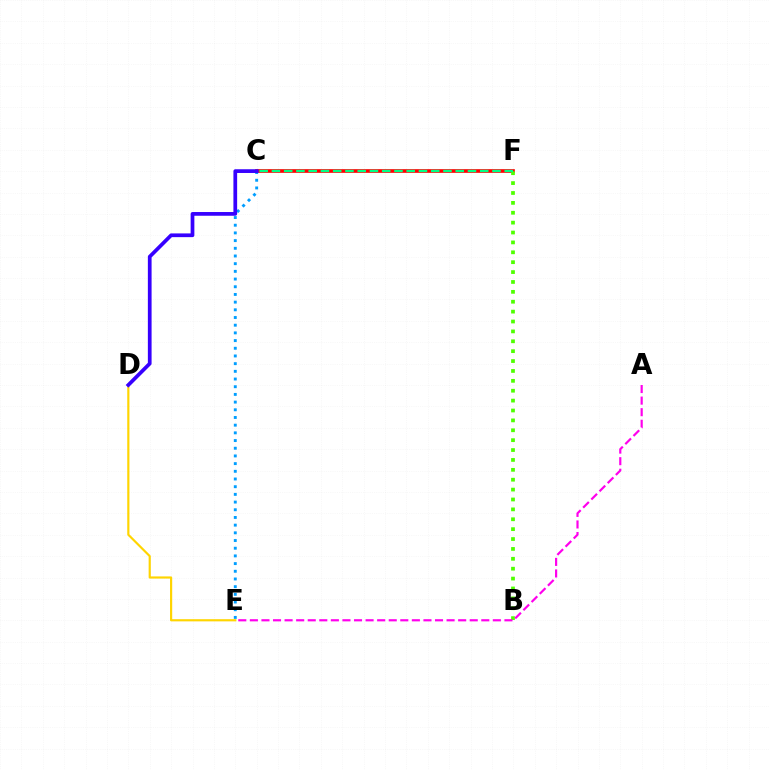{('C', 'F'): [{'color': '#ff0000', 'line_style': 'solid', 'thickness': 2.64}, {'color': '#00ff86', 'line_style': 'dashed', 'thickness': 1.66}], ('D', 'E'): [{'color': '#ffd500', 'line_style': 'solid', 'thickness': 1.56}], ('C', 'E'): [{'color': '#009eff', 'line_style': 'dotted', 'thickness': 2.09}], ('C', 'D'): [{'color': '#3700ff', 'line_style': 'solid', 'thickness': 2.68}], ('B', 'F'): [{'color': '#4fff00', 'line_style': 'dotted', 'thickness': 2.69}], ('A', 'E'): [{'color': '#ff00ed', 'line_style': 'dashed', 'thickness': 1.57}]}